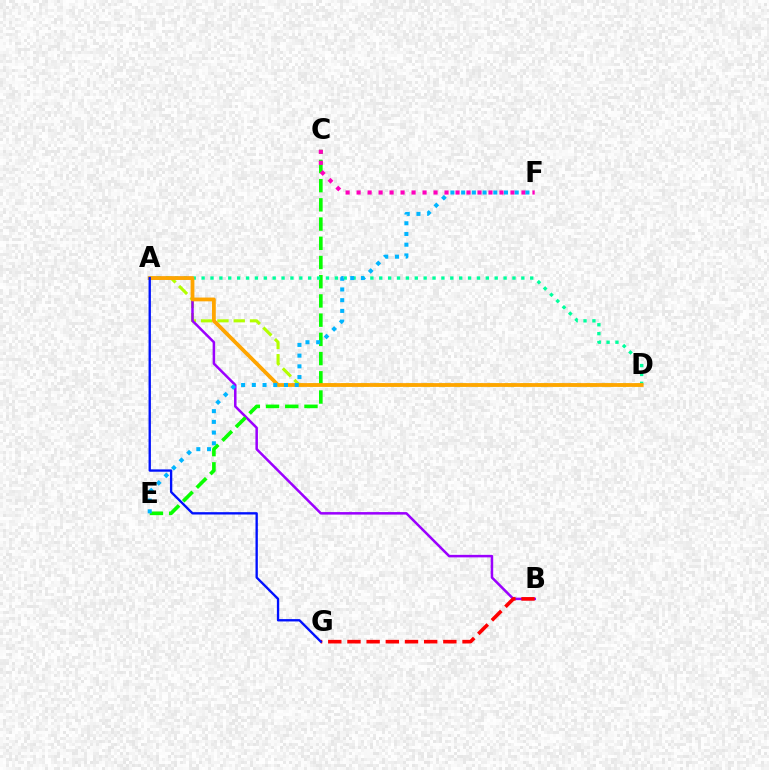{('A', 'D'): [{'color': '#b3ff00', 'line_style': 'dashed', 'thickness': 2.21}, {'color': '#00ff9d', 'line_style': 'dotted', 'thickness': 2.41}, {'color': '#ffa500', 'line_style': 'solid', 'thickness': 2.72}], ('A', 'B'): [{'color': '#9b00ff', 'line_style': 'solid', 'thickness': 1.81}], ('B', 'G'): [{'color': '#ff0000', 'line_style': 'dashed', 'thickness': 2.61}], ('C', 'E'): [{'color': '#08ff00', 'line_style': 'dashed', 'thickness': 2.61}], ('C', 'F'): [{'color': '#ff00bd', 'line_style': 'dotted', 'thickness': 2.99}], ('E', 'F'): [{'color': '#00b5ff', 'line_style': 'dotted', 'thickness': 2.91}], ('A', 'G'): [{'color': '#0010ff', 'line_style': 'solid', 'thickness': 1.69}]}